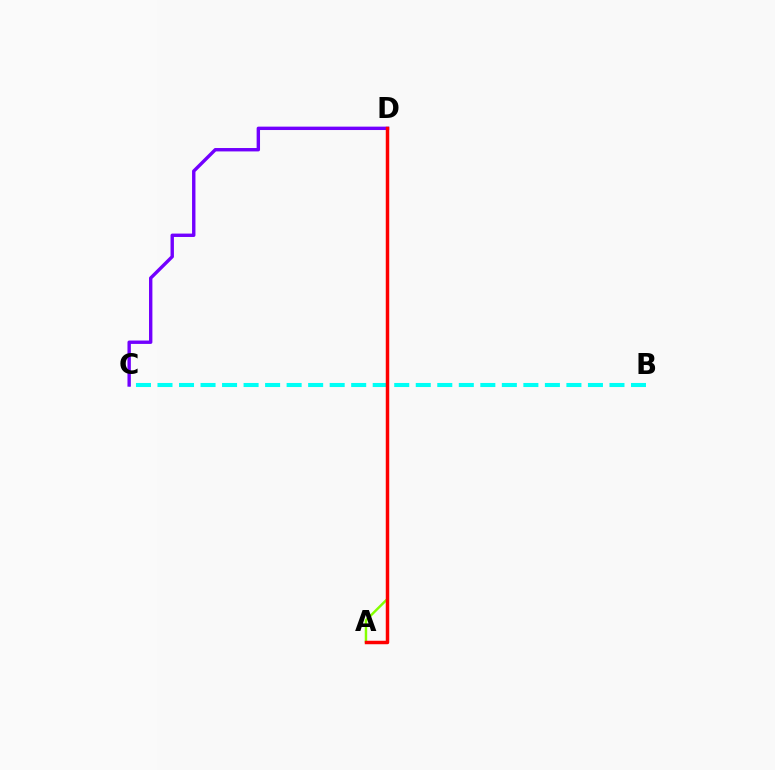{('B', 'C'): [{'color': '#00fff6', 'line_style': 'dashed', 'thickness': 2.92}], ('C', 'D'): [{'color': '#7200ff', 'line_style': 'solid', 'thickness': 2.44}], ('A', 'D'): [{'color': '#84ff00', 'line_style': 'solid', 'thickness': 1.76}, {'color': '#ff0000', 'line_style': 'solid', 'thickness': 2.5}]}